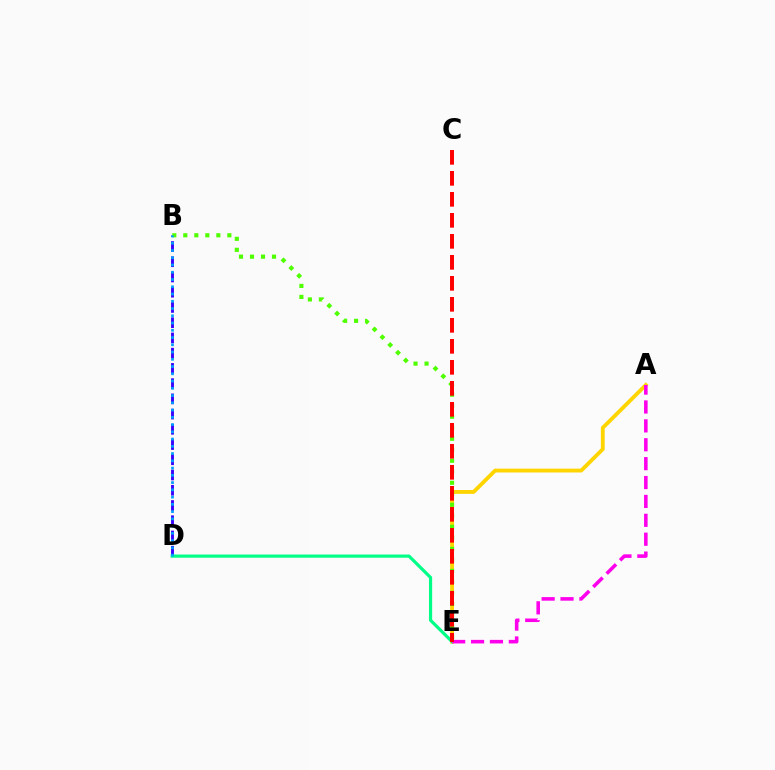{('A', 'E'): [{'color': '#ffd500', 'line_style': 'solid', 'thickness': 2.78}, {'color': '#ff00ed', 'line_style': 'dashed', 'thickness': 2.57}], ('B', 'D'): [{'color': '#3700ff', 'line_style': 'dashed', 'thickness': 2.07}, {'color': '#009eff', 'line_style': 'dotted', 'thickness': 1.97}], ('D', 'E'): [{'color': '#00ff86', 'line_style': 'solid', 'thickness': 2.29}], ('B', 'E'): [{'color': '#4fff00', 'line_style': 'dotted', 'thickness': 2.99}], ('C', 'E'): [{'color': '#ff0000', 'line_style': 'dashed', 'thickness': 2.85}]}